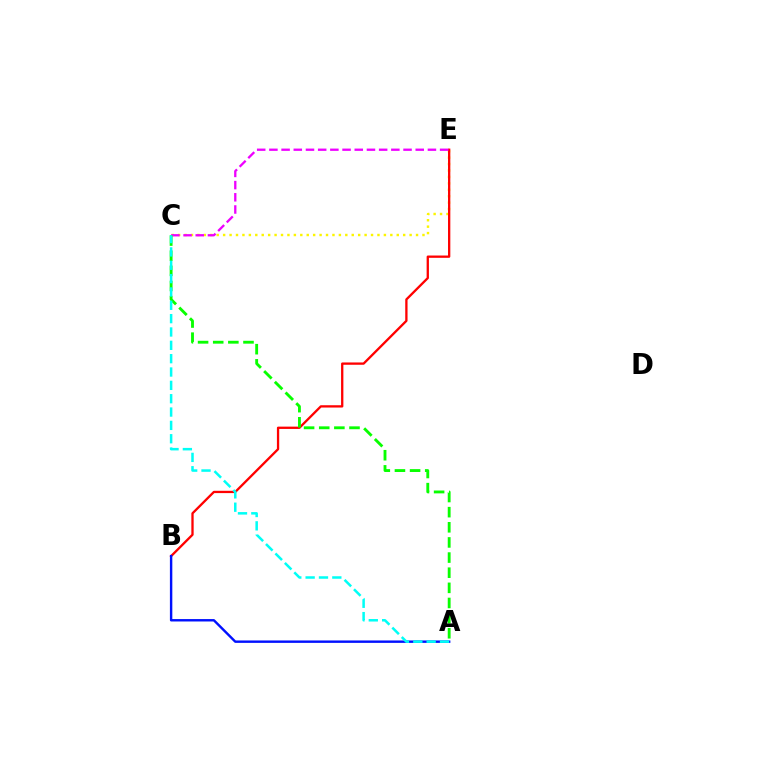{('C', 'E'): [{'color': '#fcf500', 'line_style': 'dotted', 'thickness': 1.75}, {'color': '#ee00ff', 'line_style': 'dashed', 'thickness': 1.66}], ('B', 'E'): [{'color': '#ff0000', 'line_style': 'solid', 'thickness': 1.66}], ('A', 'B'): [{'color': '#0010ff', 'line_style': 'solid', 'thickness': 1.74}], ('A', 'C'): [{'color': '#08ff00', 'line_style': 'dashed', 'thickness': 2.06}, {'color': '#00fff6', 'line_style': 'dashed', 'thickness': 1.81}]}